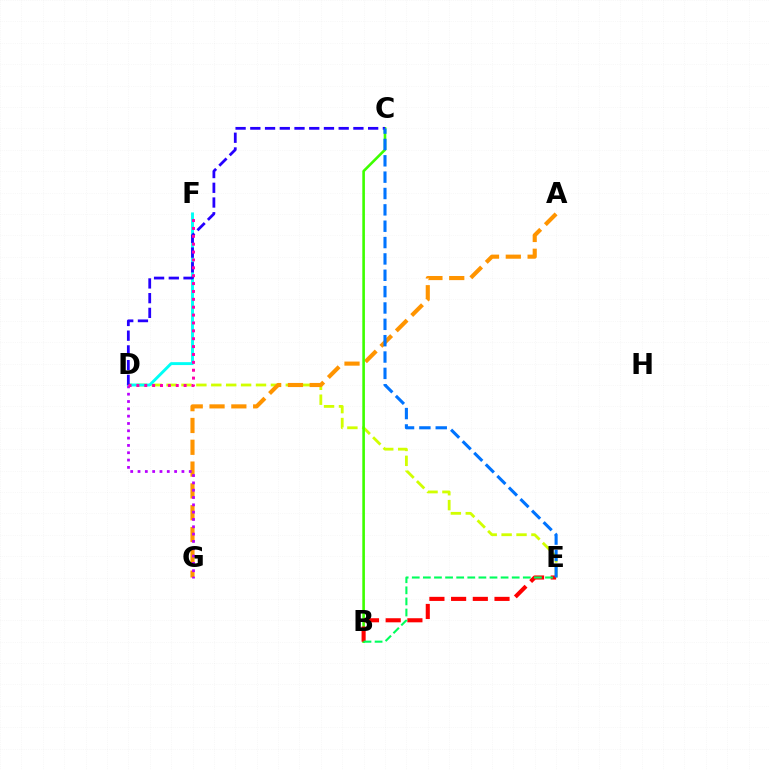{('D', 'E'): [{'color': '#d1ff00', 'line_style': 'dashed', 'thickness': 2.03}], ('A', 'G'): [{'color': '#ff9400', 'line_style': 'dashed', 'thickness': 2.96}], ('D', 'F'): [{'color': '#00fff6', 'line_style': 'solid', 'thickness': 2.1}, {'color': '#ff00ac', 'line_style': 'dotted', 'thickness': 2.14}], ('B', 'C'): [{'color': '#3dff00', 'line_style': 'solid', 'thickness': 1.88}], ('C', 'D'): [{'color': '#2500ff', 'line_style': 'dashed', 'thickness': 2.0}], ('D', 'G'): [{'color': '#b900ff', 'line_style': 'dotted', 'thickness': 1.99}], ('B', 'E'): [{'color': '#ff0000', 'line_style': 'dashed', 'thickness': 2.95}, {'color': '#00ff5c', 'line_style': 'dashed', 'thickness': 1.51}], ('C', 'E'): [{'color': '#0074ff', 'line_style': 'dashed', 'thickness': 2.22}]}